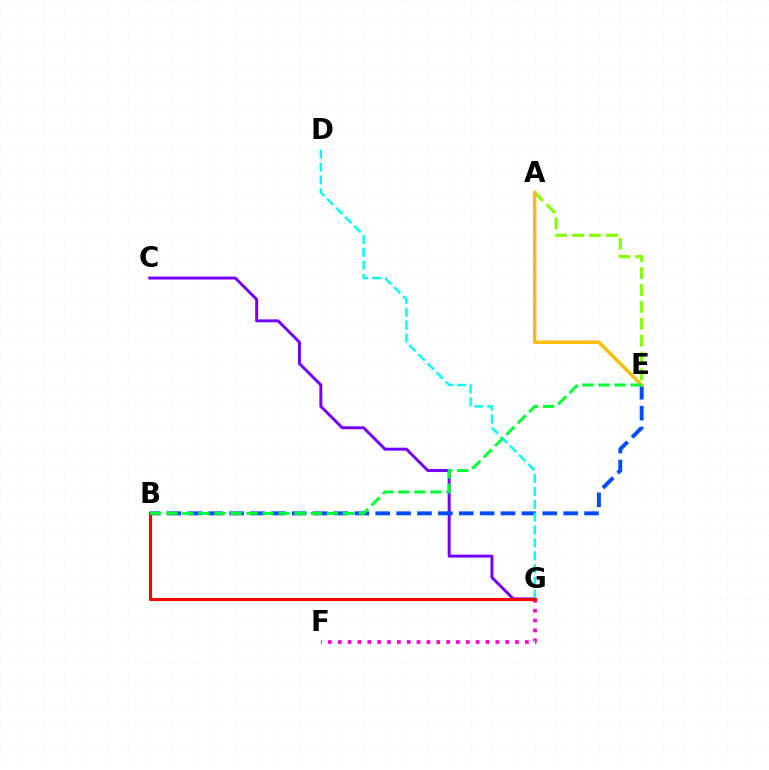{('C', 'G'): [{'color': '#7200ff', 'line_style': 'solid', 'thickness': 2.12}], ('B', 'E'): [{'color': '#004bff', 'line_style': 'dashed', 'thickness': 2.84}, {'color': '#00ff39', 'line_style': 'dashed', 'thickness': 2.18}], ('F', 'G'): [{'color': '#ff00cf', 'line_style': 'dotted', 'thickness': 2.68}], ('A', 'E'): [{'color': '#84ff00', 'line_style': 'dashed', 'thickness': 2.3}, {'color': '#ffbd00', 'line_style': 'solid', 'thickness': 2.43}], ('D', 'G'): [{'color': '#00fff6', 'line_style': 'dashed', 'thickness': 1.75}], ('B', 'G'): [{'color': '#ff0000', 'line_style': 'solid', 'thickness': 2.25}]}